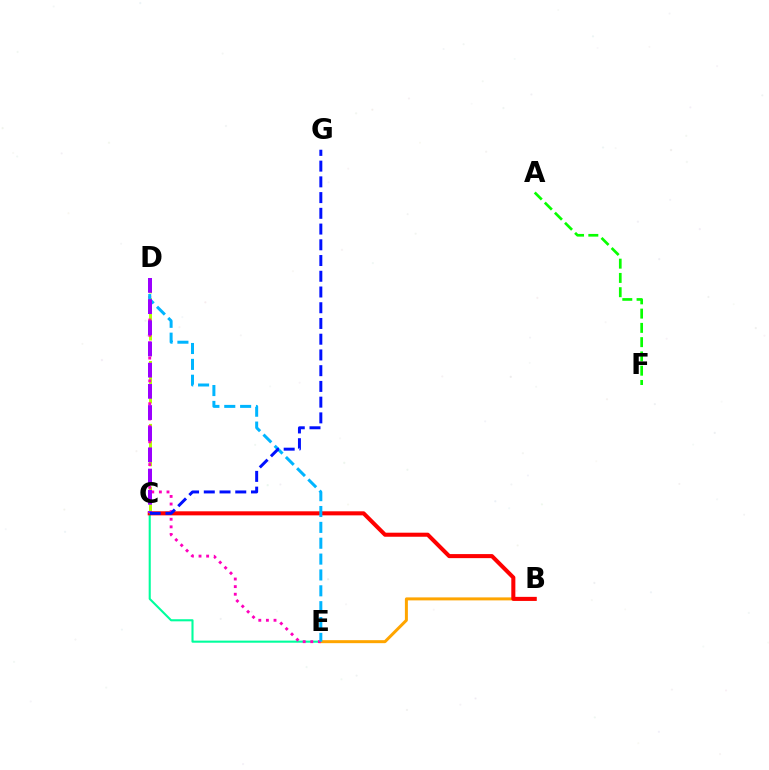{('A', 'F'): [{'color': '#08ff00', 'line_style': 'dashed', 'thickness': 1.94}], ('C', 'E'): [{'color': '#00ff9d', 'line_style': 'solid', 'thickness': 1.51}], ('B', 'E'): [{'color': '#ffa500', 'line_style': 'solid', 'thickness': 2.15}], ('B', 'C'): [{'color': '#ff0000', 'line_style': 'solid', 'thickness': 2.91}], ('C', 'D'): [{'color': '#b3ff00', 'line_style': 'dashed', 'thickness': 2.14}, {'color': '#9b00ff', 'line_style': 'dashed', 'thickness': 2.88}], ('D', 'E'): [{'color': '#ff00bd', 'line_style': 'dotted', 'thickness': 2.07}, {'color': '#00b5ff', 'line_style': 'dashed', 'thickness': 2.15}], ('C', 'G'): [{'color': '#0010ff', 'line_style': 'dashed', 'thickness': 2.14}]}